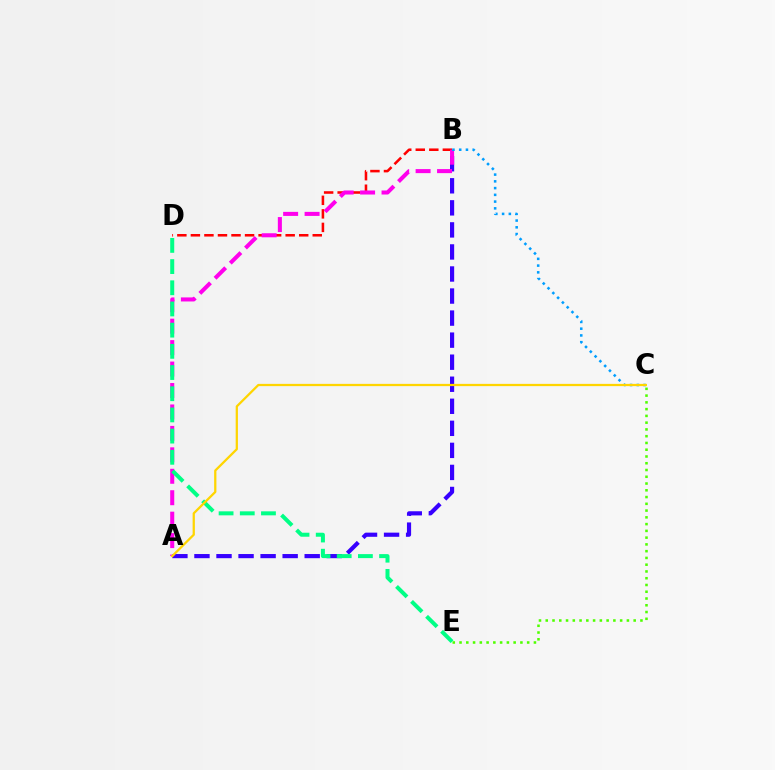{('C', 'E'): [{'color': '#4fff00', 'line_style': 'dotted', 'thickness': 1.84}], ('A', 'B'): [{'color': '#3700ff', 'line_style': 'dashed', 'thickness': 3.0}, {'color': '#ff00ed', 'line_style': 'dashed', 'thickness': 2.91}], ('B', 'D'): [{'color': '#ff0000', 'line_style': 'dashed', 'thickness': 1.84}], ('B', 'C'): [{'color': '#009eff', 'line_style': 'dotted', 'thickness': 1.83}], ('D', 'E'): [{'color': '#00ff86', 'line_style': 'dashed', 'thickness': 2.88}], ('A', 'C'): [{'color': '#ffd500', 'line_style': 'solid', 'thickness': 1.63}]}